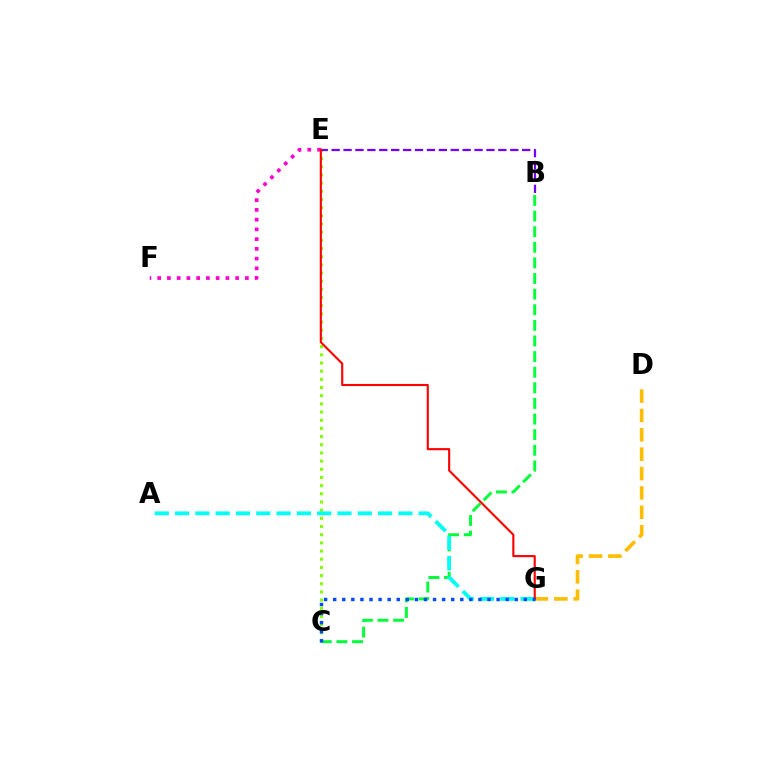{('B', 'C'): [{'color': '#00ff39', 'line_style': 'dashed', 'thickness': 2.12}], ('C', 'E'): [{'color': '#84ff00', 'line_style': 'dotted', 'thickness': 2.22}], ('E', 'F'): [{'color': '#ff00cf', 'line_style': 'dotted', 'thickness': 2.65}], ('A', 'G'): [{'color': '#00fff6', 'line_style': 'dashed', 'thickness': 2.76}], ('D', 'G'): [{'color': '#ffbd00', 'line_style': 'dashed', 'thickness': 2.63}], ('B', 'E'): [{'color': '#7200ff', 'line_style': 'dashed', 'thickness': 1.62}], ('E', 'G'): [{'color': '#ff0000', 'line_style': 'solid', 'thickness': 1.53}], ('C', 'G'): [{'color': '#004bff', 'line_style': 'dotted', 'thickness': 2.47}]}